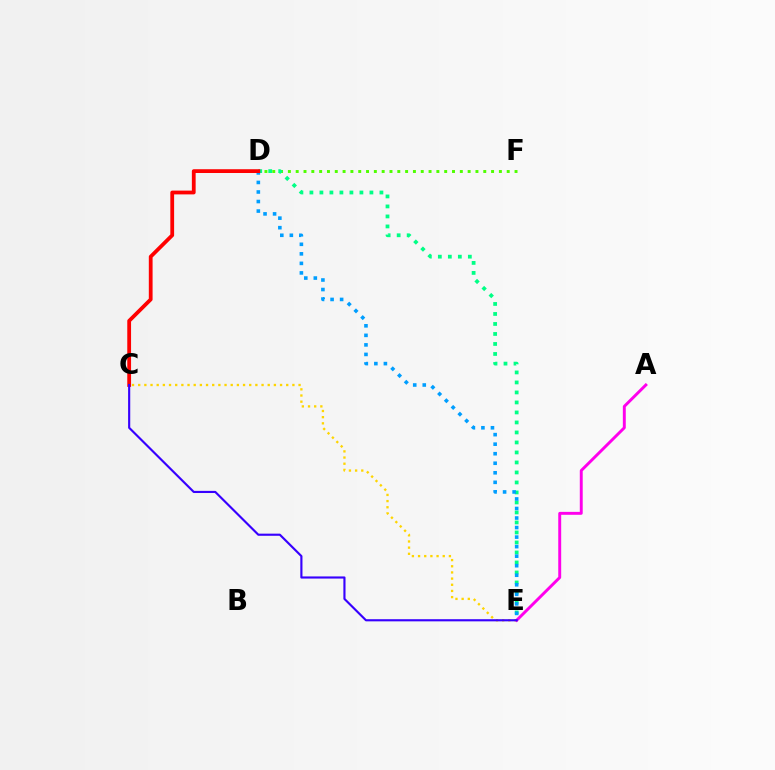{('D', 'F'): [{'color': '#4fff00', 'line_style': 'dotted', 'thickness': 2.12}], ('D', 'E'): [{'color': '#00ff86', 'line_style': 'dotted', 'thickness': 2.72}, {'color': '#009eff', 'line_style': 'dotted', 'thickness': 2.59}], ('C', 'E'): [{'color': '#ffd500', 'line_style': 'dotted', 'thickness': 1.68}, {'color': '#3700ff', 'line_style': 'solid', 'thickness': 1.54}], ('C', 'D'): [{'color': '#ff0000', 'line_style': 'solid', 'thickness': 2.72}], ('A', 'E'): [{'color': '#ff00ed', 'line_style': 'solid', 'thickness': 2.11}]}